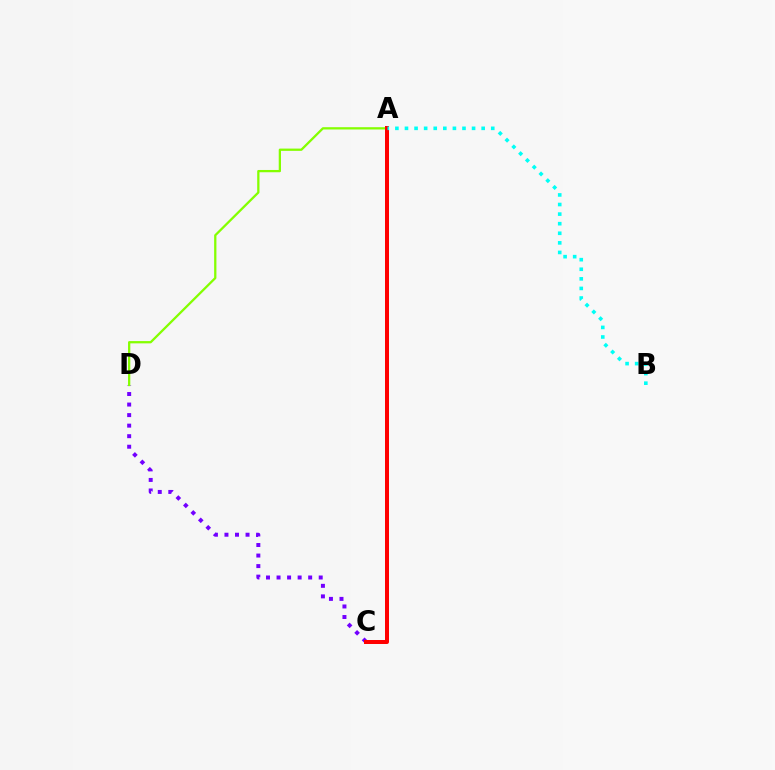{('C', 'D'): [{'color': '#7200ff', 'line_style': 'dotted', 'thickness': 2.86}], ('A', 'D'): [{'color': '#84ff00', 'line_style': 'solid', 'thickness': 1.64}], ('A', 'C'): [{'color': '#ff0000', 'line_style': 'solid', 'thickness': 2.88}], ('A', 'B'): [{'color': '#00fff6', 'line_style': 'dotted', 'thickness': 2.6}]}